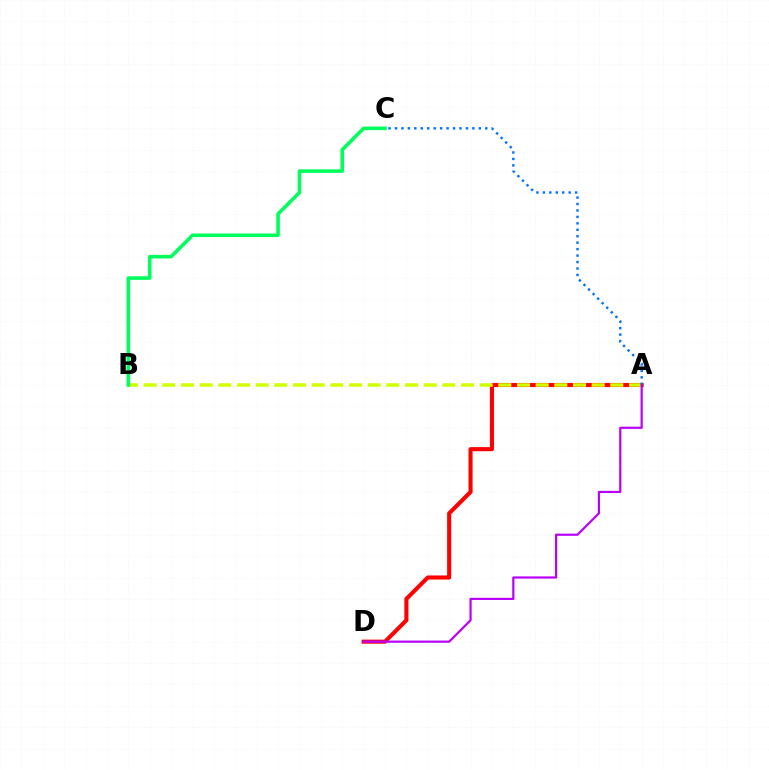{('A', 'D'): [{'color': '#ff0000', 'line_style': 'solid', 'thickness': 2.94}, {'color': '#b900ff', 'line_style': 'solid', 'thickness': 1.58}], ('A', 'B'): [{'color': '#d1ff00', 'line_style': 'dashed', 'thickness': 2.54}], ('B', 'C'): [{'color': '#00ff5c', 'line_style': 'solid', 'thickness': 2.58}], ('A', 'C'): [{'color': '#0074ff', 'line_style': 'dotted', 'thickness': 1.75}]}